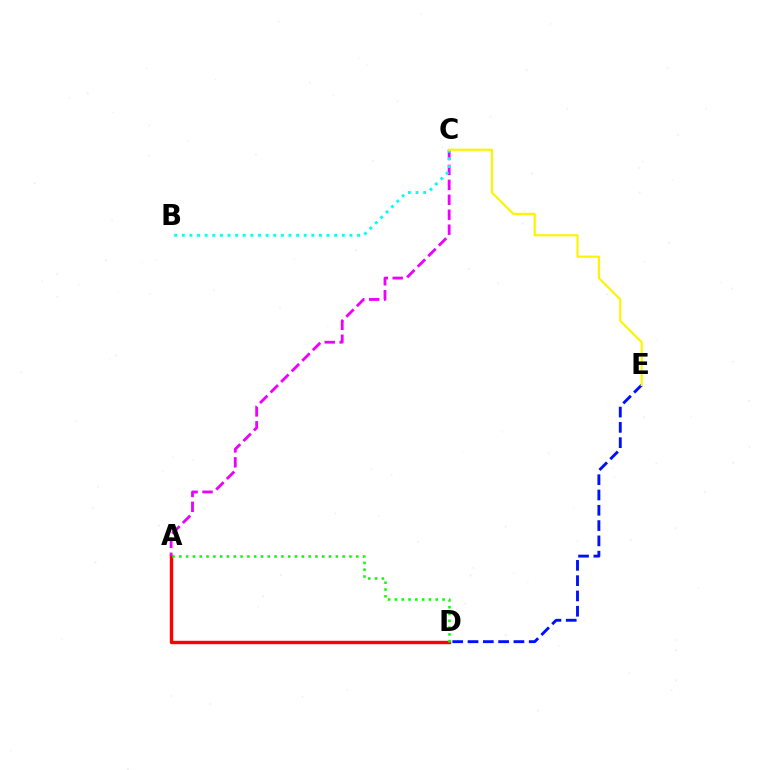{('A', 'D'): [{'color': '#ff0000', 'line_style': 'solid', 'thickness': 2.44}, {'color': '#08ff00', 'line_style': 'dotted', 'thickness': 1.85}], ('A', 'C'): [{'color': '#ee00ff', 'line_style': 'dashed', 'thickness': 2.03}], ('B', 'C'): [{'color': '#00fff6', 'line_style': 'dotted', 'thickness': 2.07}], ('D', 'E'): [{'color': '#0010ff', 'line_style': 'dashed', 'thickness': 2.08}], ('C', 'E'): [{'color': '#fcf500', 'line_style': 'solid', 'thickness': 1.57}]}